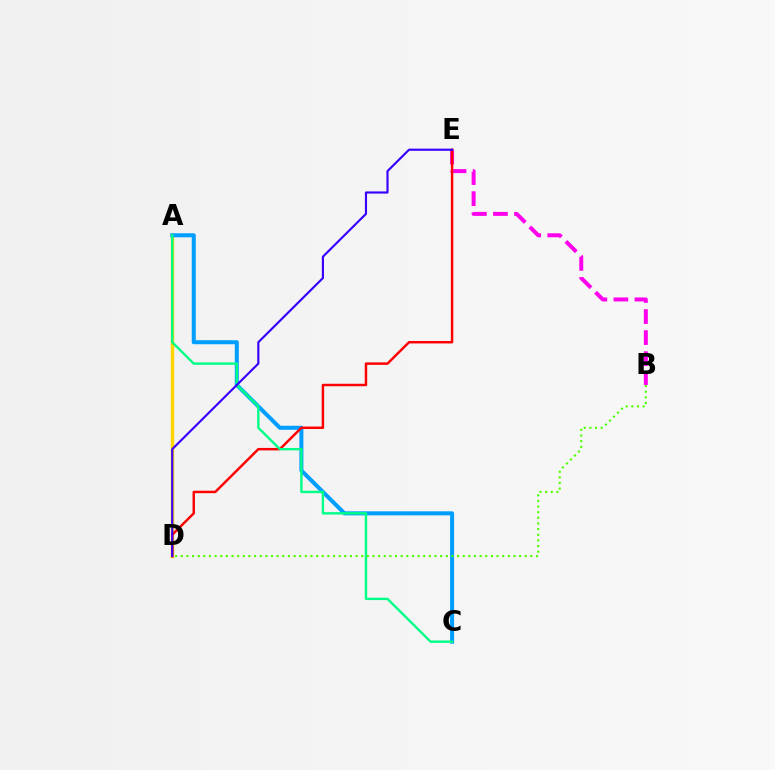{('B', 'E'): [{'color': '#ff00ed', 'line_style': 'dashed', 'thickness': 2.86}], ('A', 'D'): [{'color': '#ffd500', 'line_style': 'solid', 'thickness': 2.46}], ('A', 'C'): [{'color': '#009eff', 'line_style': 'solid', 'thickness': 2.89}, {'color': '#00ff86', 'line_style': 'solid', 'thickness': 1.72}], ('D', 'E'): [{'color': '#ff0000', 'line_style': 'solid', 'thickness': 1.77}, {'color': '#3700ff', 'line_style': 'solid', 'thickness': 1.55}], ('B', 'D'): [{'color': '#4fff00', 'line_style': 'dotted', 'thickness': 1.53}]}